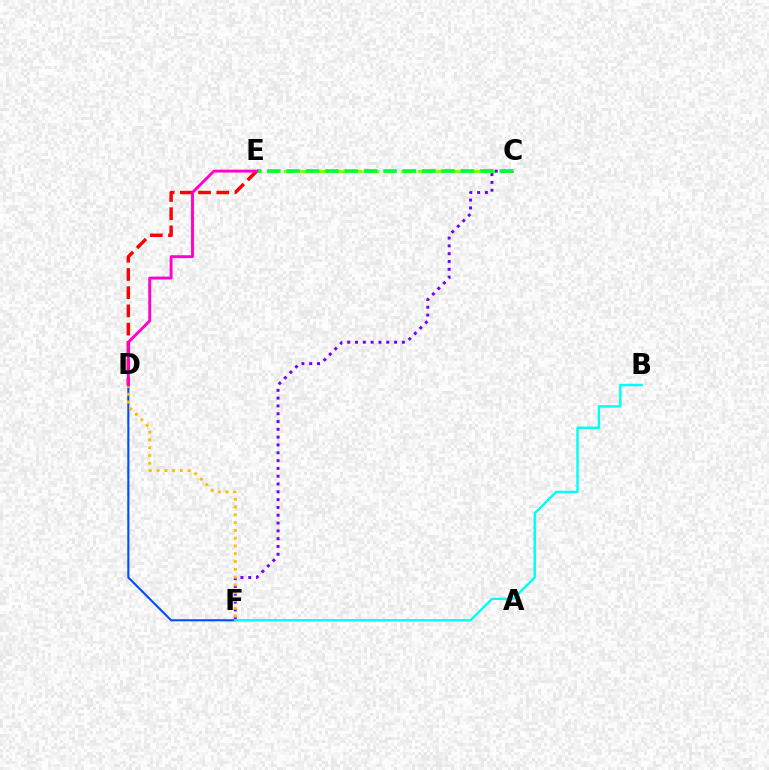{('C', 'E'): [{'color': '#84ff00', 'line_style': 'dashed', 'thickness': 2.28}, {'color': '#00ff39', 'line_style': 'dashed', 'thickness': 2.63}], ('D', 'F'): [{'color': '#004bff', 'line_style': 'solid', 'thickness': 1.5}, {'color': '#ffbd00', 'line_style': 'dotted', 'thickness': 2.12}], ('C', 'F'): [{'color': '#7200ff', 'line_style': 'dotted', 'thickness': 2.12}], ('D', 'E'): [{'color': '#ff0000', 'line_style': 'dashed', 'thickness': 2.47}, {'color': '#ff00cf', 'line_style': 'solid', 'thickness': 2.09}], ('B', 'F'): [{'color': '#00fff6', 'line_style': 'solid', 'thickness': 1.74}]}